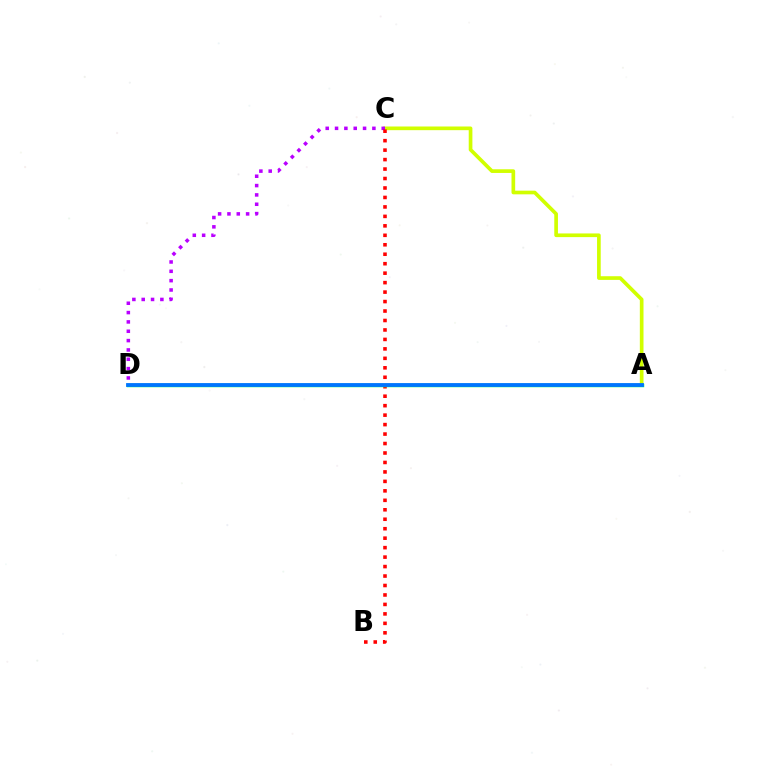{('A', 'C'): [{'color': '#d1ff00', 'line_style': 'solid', 'thickness': 2.65}], ('C', 'D'): [{'color': '#b900ff', 'line_style': 'dotted', 'thickness': 2.54}], ('B', 'C'): [{'color': '#ff0000', 'line_style': 'dotted', 'thickness': 2.57}], ('A', 'D'): [{'color': '#00ff5c', 'line_style': 'solid', 'thickness': 2.48}, {'color': '#0074ff', 'line_style': 'solid', 'thickness': 2.74}]}